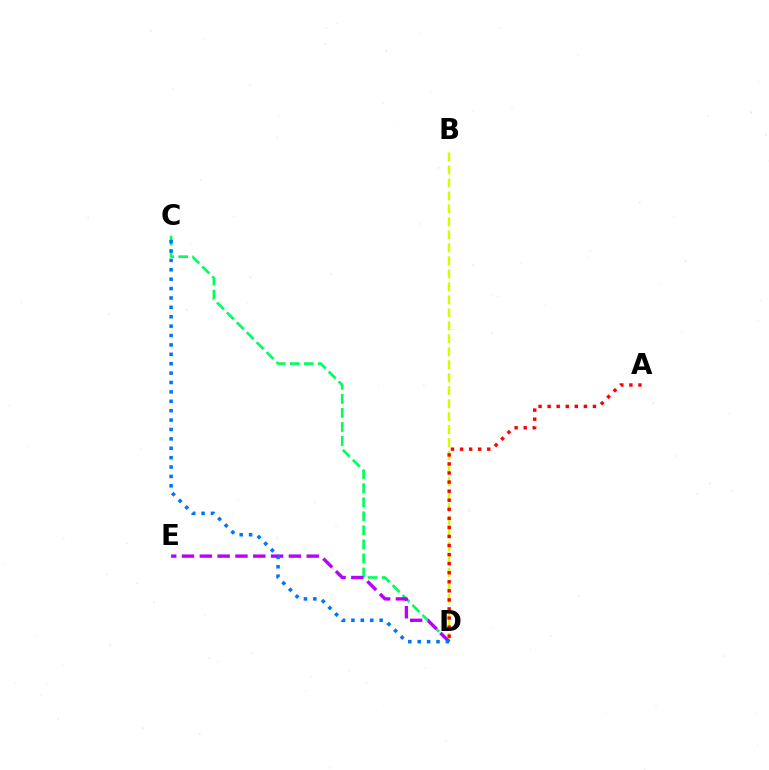{('B', 'D'): [{'color': '#d1ff00', 'line_style': 'dashed', 'thickness': 1.76}], ('C', 'D'): [{'color': '#00ff5c', 'line_style': 'dashed', 'thickness': 1.91}, {'color': '#0074ff', 'line_style': 'dotted', 'thickness': 2.55}], ('D', 'E'): [{'color': '#b900ff', 'line_style': 'dashed', 'thickness': 2.42}], ('A', 'D'): [{'color': '#ff0000', 'line_style': 'dotted', 'thickness': 2.46}]}